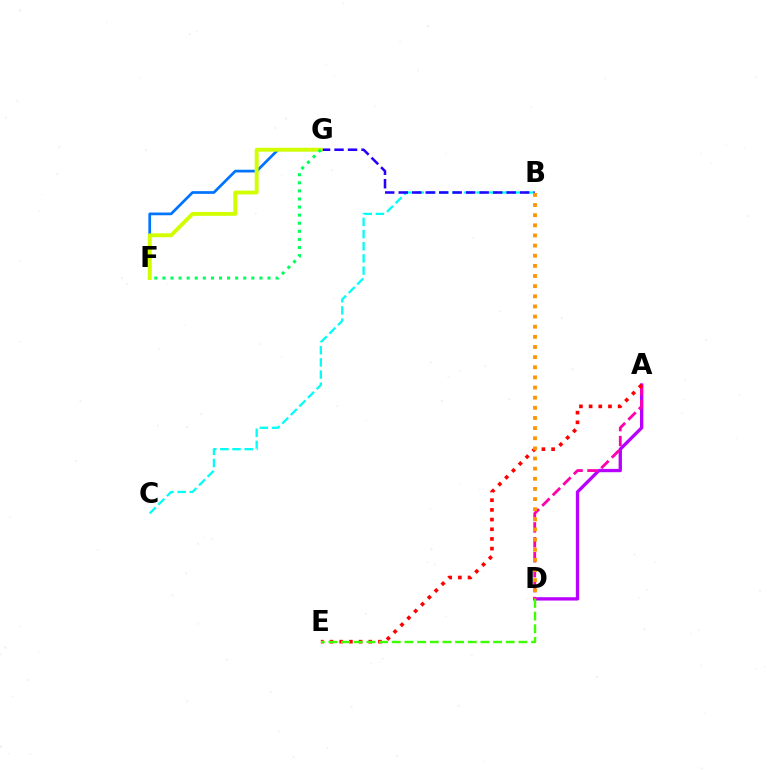{('F', 'G'): [{'color': '#0074ff', 'line_style': 'solid', 'thickness': 1.96}, {'color': '#d1ff00', 'line_style': 'solid', 'thickness': 2.8}, {'color': '#00ff5c', 'line_style': 'dotted', 'thickness': 2.2}], ('B', 'C'): [{'color': '#00fff6', 'line_style': 'dashed', 'thickness': 1.65}], ('A', 'D'): [{'color': '#b900ff', 'line_style': 'solid', 'thickness': 2.39}, {'color': '#ff00ac', 'line_style': 'dashed', 'thickness': 2.03}], ('B', 'G'): [{'color': '#2500ff', 'line_style': 'dashed', 'thickness': 1.83}], ('A', 'E'): [{'color': '#ff0000', 'line_style': 'dotted', 'thickness': 2.63}], ('D', 'E'): [{'color': '#3dff00', 'line_style': 'dashed', 'thickness': 1.72}], ('B', 'D'): [{'color': '#ff9400', 'line_style': 'dotted', 'thickness': 2.75}]}